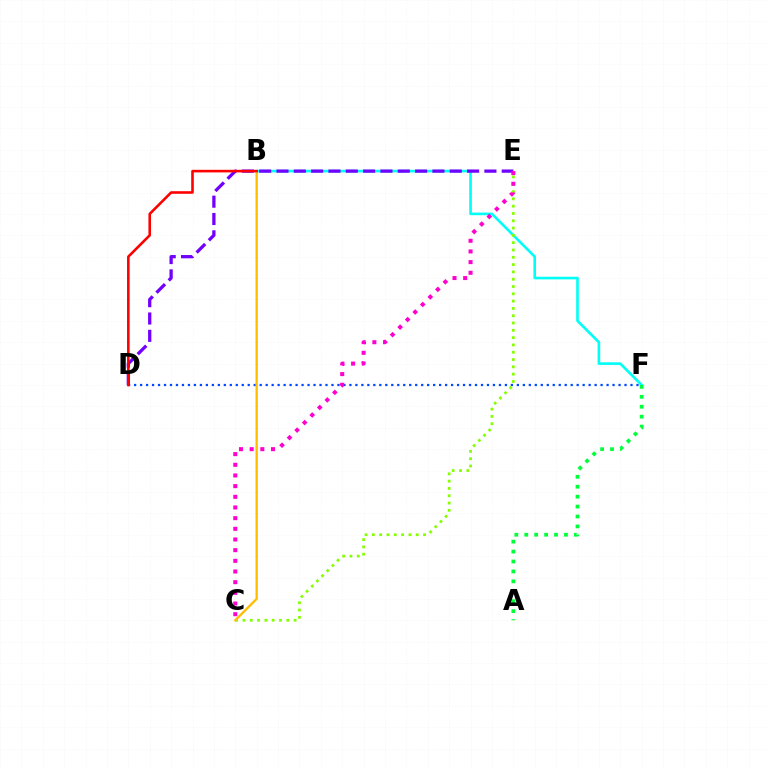{('D', 'F'): [{'color': '#004bff', 'line_style': 'dotted', 'thickness': 1.62}], ('B', 'F'): [{'color': '#00fff6', 'line_style': 'solid', 'thickness': 1.89}], ('C', 'E'): [{'color': '#84ff00', 'line_style': 'dotted', 'thickness': 1.98}, {'color': '#ff00cf', 'line_style': 'dotted', 'thickness': 2.9}], ('A', 'F'): [{'color': '#00ff39', 'line_style': 'dotted', 'thickness': 2.7}], ('D', 'E'): [{'color': '#7200ff', 'line_style': 'dashed', 'thickness': 2.35}], ('B', 'C'): [{'color': '#ffbd00', 'line_style': 'solid', 'thickness': 1.67}], ('B', 'D'): [{'color': '#ff0000', 'line_style': 'solid', 'thickness': 1.87}]}